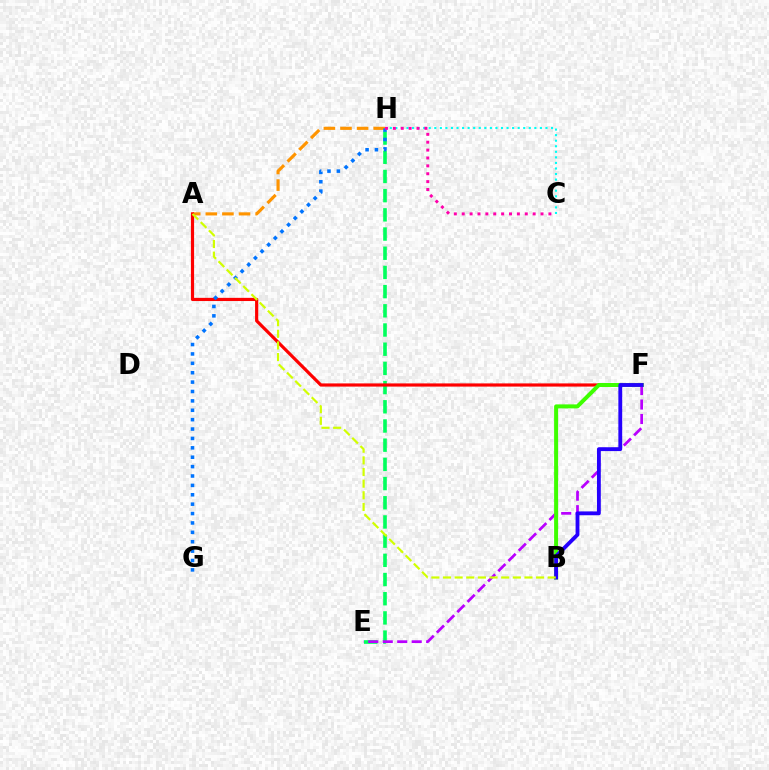{('A', 'H'): [{'color': '#ff9400', 'line_style': 'dashed', 'thickness': 2.26}], ('E', 'H'): [{'color': '#00ff5c', 'line_style': 'dashed', 'thickness': 2.61}], ('E', 'F'): [{'color': '#b900ff', 'line_style': 'dashed', 'thickness': 1.97}], ('A', 'F'): [{'color': '#ff0000', 'line_style': 'solid', 'thickness': 2.29}], ('B', 'F'): [{'color': '#3dff00', 'line_style': 'solid', 'thickness': 2.88}, {'color': '#2500ff', 'line_style': 'solid', 'thickness': 2.76}], ('G', 'H'): [{'color': '#0074ff', 'line_style': 'dotted', 'thickness': 2.55}], ('C', 'H'): [{'color': '#00fff6', 'line_style': 'dotted', 'thickness': 1.51}, {'color': '#ff00ac', 'line_style': 'dotted', 'thickness': 2.14}], ('A', 'B'): [{'color': '#d1ff00', 'line_style': 'dashed', 'thickness': 1.58}]}